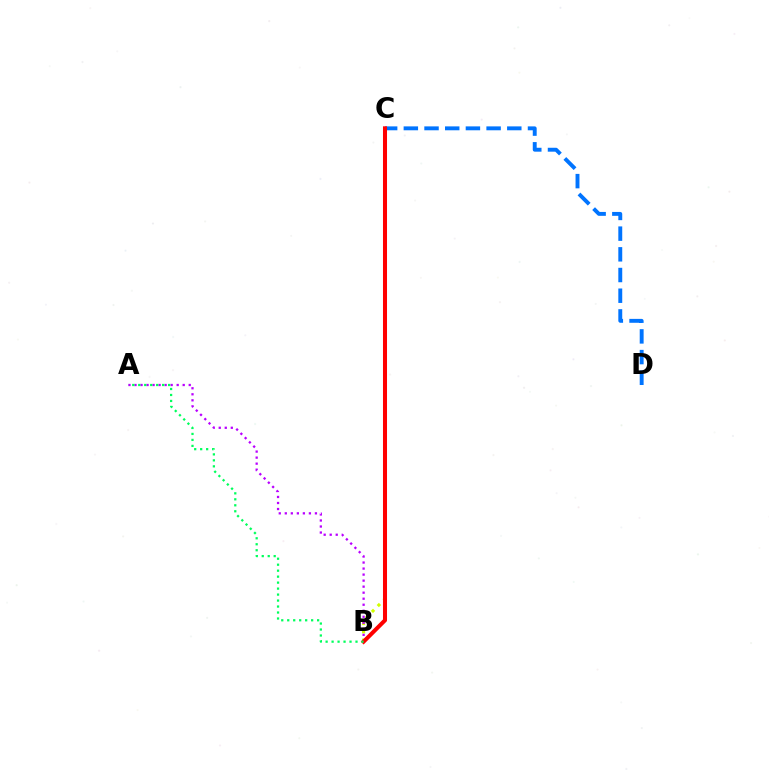{('C', 'D'): [{'color': '#0074ff', 'line_style': 'dashed', 'thickness': 2.81}], ('B', 'C'): [{'color': '#d1ff00', 'line_style': 'dotted', 'thickness': 2.25}, {'color': '#ff0000', 'line_style': 'solid', 'thickness': 2.91}], ('A', 'B'): [{'color': '#b900ff', 'line_style': 'dotted', 'thickness': 1.64}, {'color': '#00ff5c', 'line_style': 'dotted', 'thickness': 1.62}]}